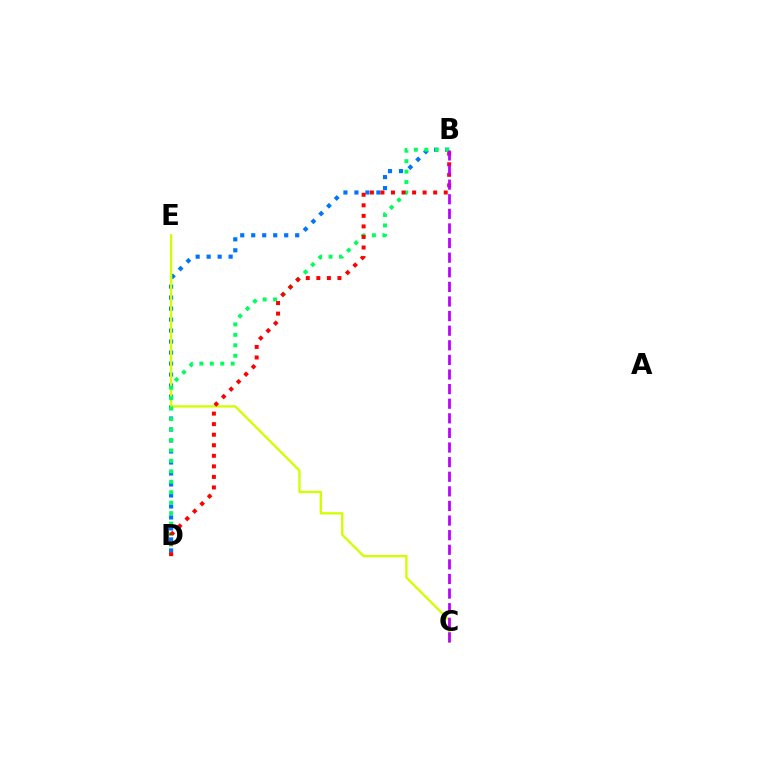{('B', 'D'): [{'color': '#0074ff', 'line_style': 'dotted', 'thickness': 2.99}, {'color': '#00ff5c', 'line_style': 'dotted', 'thickness': 2.84}, {'color': '#ff0000', 'line_style': 'dotted', 'thickness': 2.87}], ('C', 'E'): [{'color': '#d1ff00', 'line_style': 'solid', 'thickness': 1.67}], ('B', 'C'): [{'color': '#b900ff', 'line_style': 'dashed', 'thickness': 1.98}]}